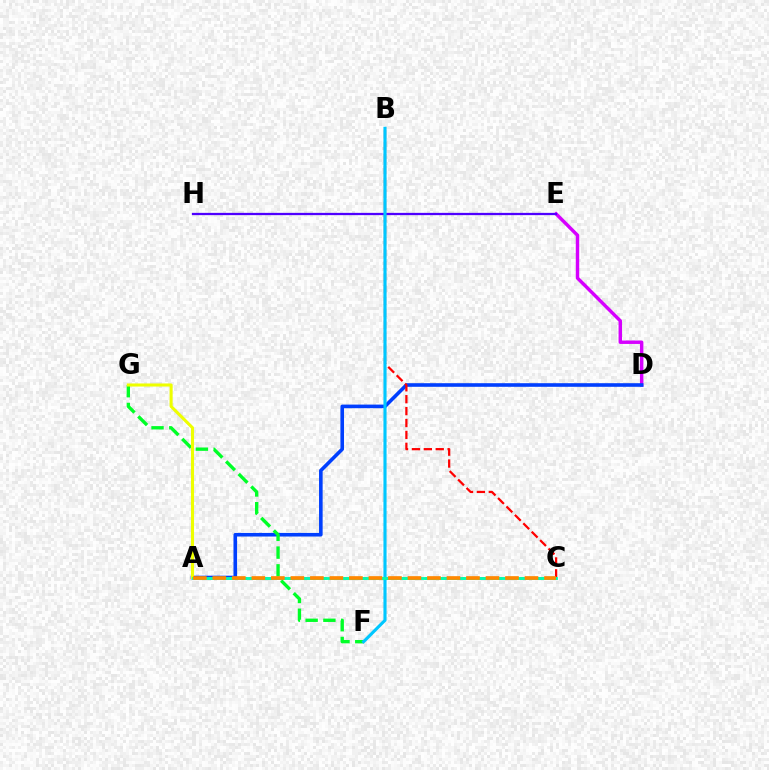{('D', 'E'): [{'color': '#d600ff', 'line_style': 'solid', 'thickness': 2.48}], ('A', 'D'): [{'color': '#003fff', 'line_style': 'solid', 'thickness': 2.59}], ('B', 'C'): [{'color': '#ff0000', 'line_style': 'dashed', 'thickness': 1.62}], ('F', 'G'): [{'color': '#00ff27', 'line_style': 'dashed', 'thickness': 2.41}], ('E', 'H'): [{'color': '#4f00ff', 'line_style': 'solid', 'thickness': 1.64}], ('A', 'G'): [{'color': '#eeff00', 'line_style': 'solid', 'thickness': 2.21}], ('B', 'F'): [{'color': '#00c7ff', 'line_style': 'solid', 'thickness': 2.25}], ('A', 'C'): [{'color': '#ff00a0', 'line_style': 'dashed', 'thickness': 1.84}, {'color': '#66ff00', 'line_style': 'dotted', 'thickness': 1.97}, {'color': '#00ffaf', 'line_style': 'solid', 'thickness': 2.06}, {'color': '#ff8800', 'line_style': 'dashed', 'thickness': 2.65}]}